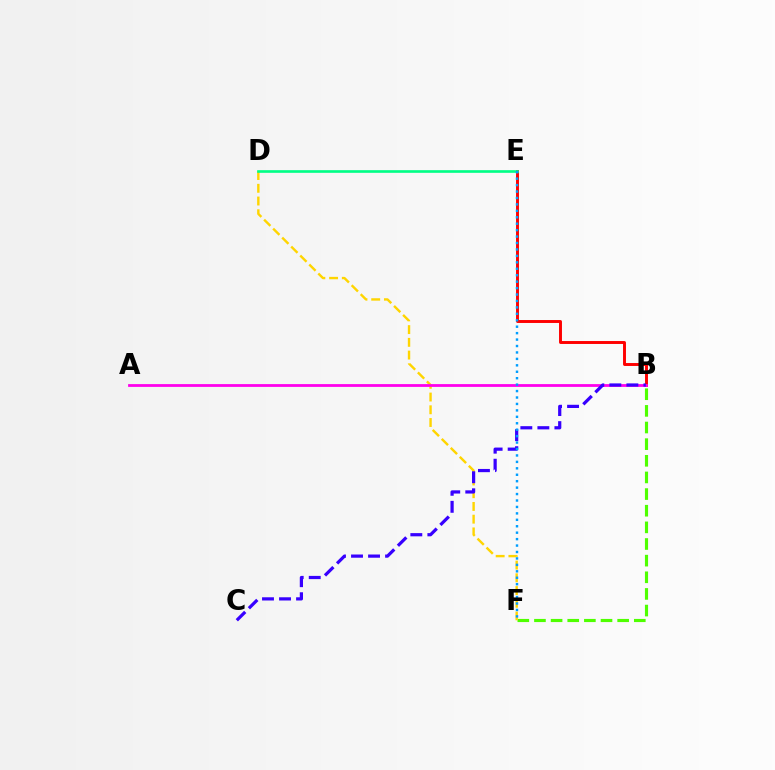{('B', 'E'): [{'color': '#ff0000', 'line_style': 'solid', 'thickness': 2.11}], ('B', 'F'): [{'color': '#4fff00', 'line_style': 'dashed', 'thickness': 2.26}], ('D', 'F'): [{'color': '#ffd500', 'line_style': 'dashed', 'thickness': 1.73}], ('D', 'E'): [{'color': '#00ff86', 'line_style': 'solid', 'thickness': 1.9}], ('A', 'B'): [{'color': '#ff00ed', 'line_style': 'solid', 'thickness': 2.01}], ('B', 'C'): [{'color': '#3700ff', 'line_style': 'dashed', 'thickness': 2.31}], ('E', 'F'): [{'color': '#009eff', 'line_style': 'dotted', 'thickness': 1.75}]}